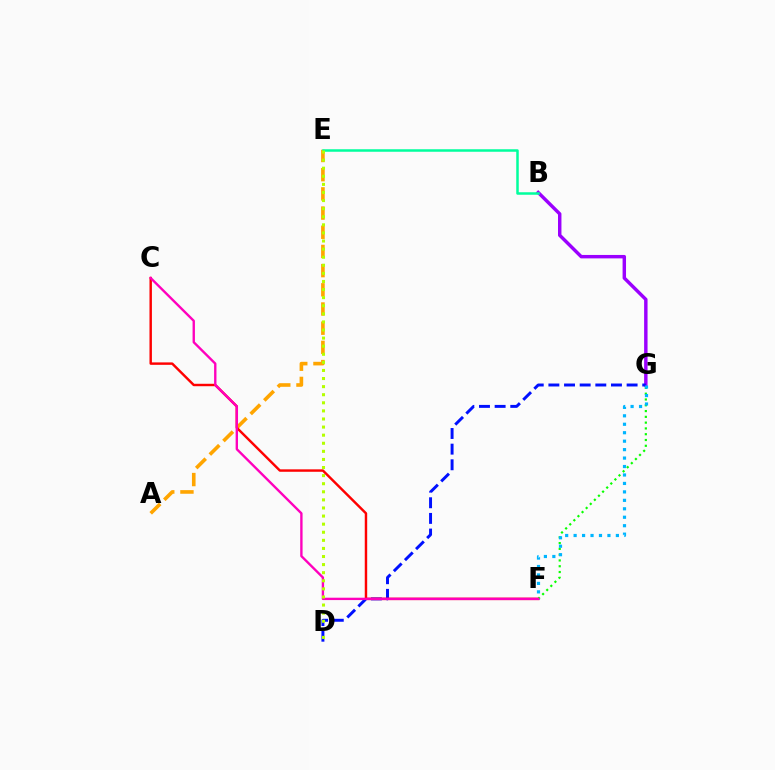{('A', 'E'): [{'color': '#ffa500', 'line_style': 'dashed', 'thickness': 2.61}], ('B', 'G'): [{'color': '#9b00ff', 'line_style': 'solid', 'thickness': 2.47}], ('D', 'G'): [{'color': '#0010ff', 'line_style': 'dashed', 'thickness': 2.13}], ('C', 'F'): [{'color': '#ff0000', 'line_style': 'solid', 'thickness': 1.75}, {'color': '#ff00bd', 'line_style': 'solid', 'thickness': 1.7}], ('F', 'G'): [{'color': '#08ff00', 'line_style': 'dotted', 'thickness': 1.57}, {'color': '#00b5ff', 'line_style': 'dotted', 'thickness': 2.3}], ('B', 'E'): [{'color': '#00ff9d', 'line_style': 'solid', 'thickness': 1.81}], ('D', 'E'): [{'color': '#b3ff00', 'line_style': 'dotted', 'thickness': 2.2}]}